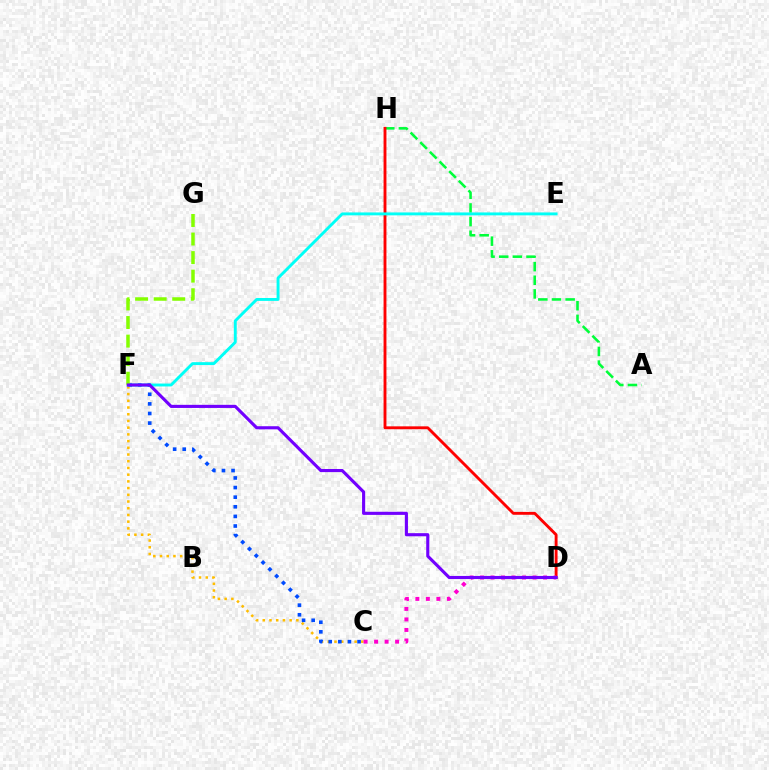{('A', 'H'): [{'color': '#00ff39', 'line_style': 'dashed', 'thickness': 1.85}], ('C', 'F'): [{'color': '#ffbd00', 'line_style': 'dotted', 'thickness': 1.82}, {'color': '#004bff', 'line_style': 'dotted', 'thickness': 2.61}], ('D', 'H'): [{'color': '#ff0000', 'line_style': 'solid', 'thickness': 2.07}], ('E', 'F'): [{'color': '#00fff6', 'line_style': 'solid', 'thickness': 2.09}], ('F', 'G'): [{'color': '#84ff00', 'line_style': 'dashed', 'thickness': 2.52}], ('C', 'D'): [{'color': '#ff00cf', 'line_style': 'dotted', 'thickness': 2.85}], ('D', 'F'): [{'color': '#7200ff', 'line_style': 'solid', 'thickness': 2.24}]}